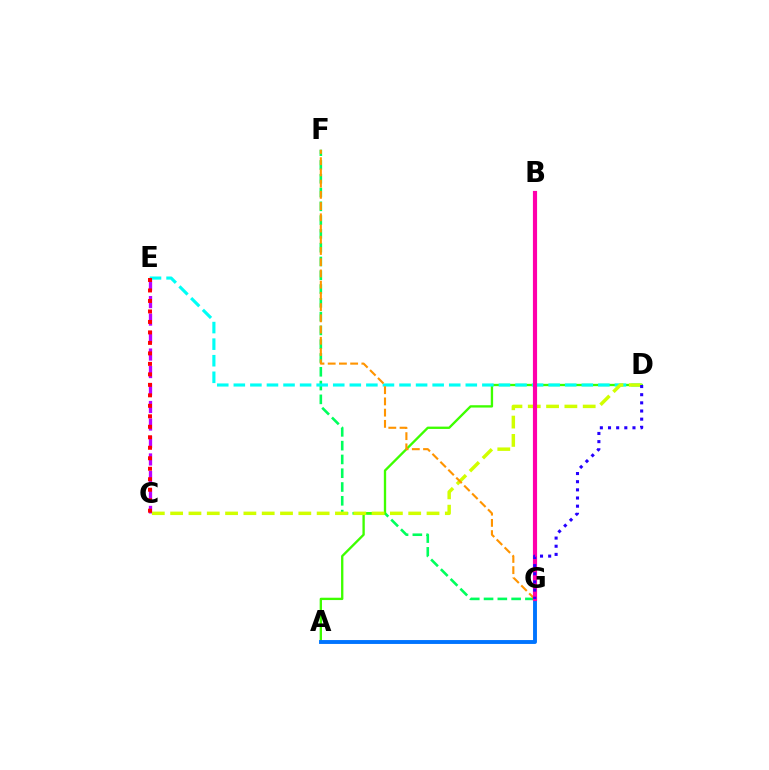{('C', 'E'): [{'color': '#b900ff', 'line_style': 'dashed', 'thickness': 2.38}, {'color': '#ff0000', 'line_style': 'dotted', 'thickness': 2.85}], ('F', 'G'): [{'color': '#00ff5c', 'line_style': 'dashed', 'thickness': 1.87}, {'color': '#ff9400', 'line_style': 'dashed', 'thickness': 1.52}], ('A', 'D'): [{'color': '#3dff00', 'line_style': 'solid', 'thickness': 1.68}], ('D', 'E'): [{'color': '#00fff6', 'line_style': 'dashed', 'thickness': 2.25}], ('C', 'D'): [{'color': '#d1ff00', 'line_style': 'dashed', 'thickness': 2.49}], ('A', 'G'): [{'color': '#0074ff', 'line_style': 'solid', 'thickness': 2.8}], ('B', 'G'): [{'color': '#ff00ac', 'line_style': 'solid', 'thickness': 2.99}], ('D', 'G'): [{'color': '#2500ff', 'line_style': 'dotted', 'thickness': 2.22}]}